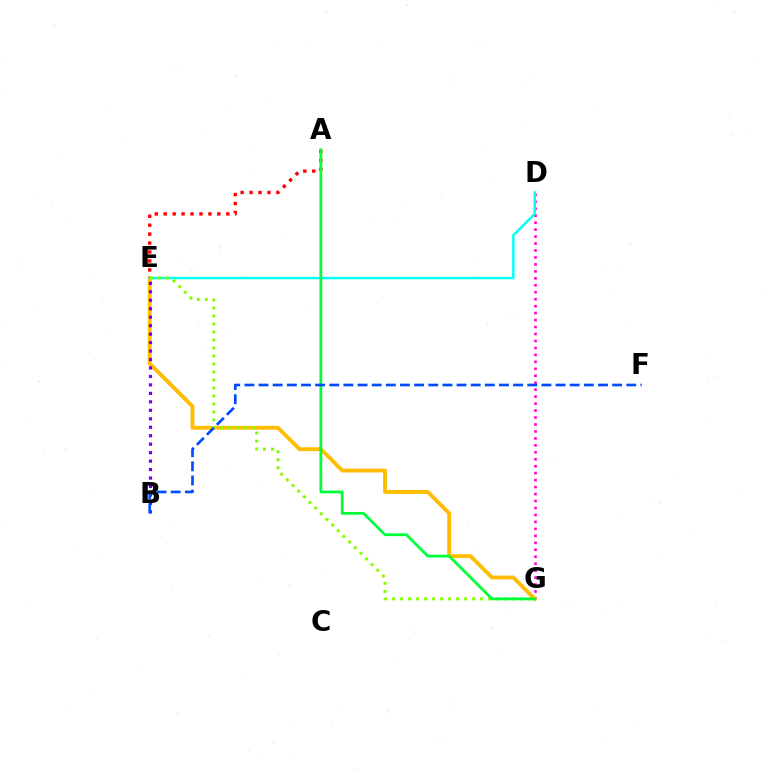{('D', 'G'): [{'color': '#ff00cf', 'line_style': 'dotted', 'thickness': 1.89}], ('E', 'G'): [{'color': '#ffbd00', 'line_style': 'solid', 'thickness': 2.78}, {'color': '#84ff00', 'line_style': 'dotted', 'thickness': 2.17}], ('B', 'E'): [{'color': '#7200ff', 'line_style': 'dotted', 'thickness': 2.3}], ('A', 'E'): [{'color': '#ff0000', 'line_style': 'dotted', 'thickness': 2.43}], ('D', 'E'): [{'color': '#00fff6', 'line_style': 'solid', 'thickness': 1.76}], ('A', 'G'): [{'color': '#00ff39', 'line_style': 'solid', 'thickness': 2.0}], ('B', 'F'): [{'color': '#004bff', 'line_style': 'dashed', 'thickness': 1.92}]}